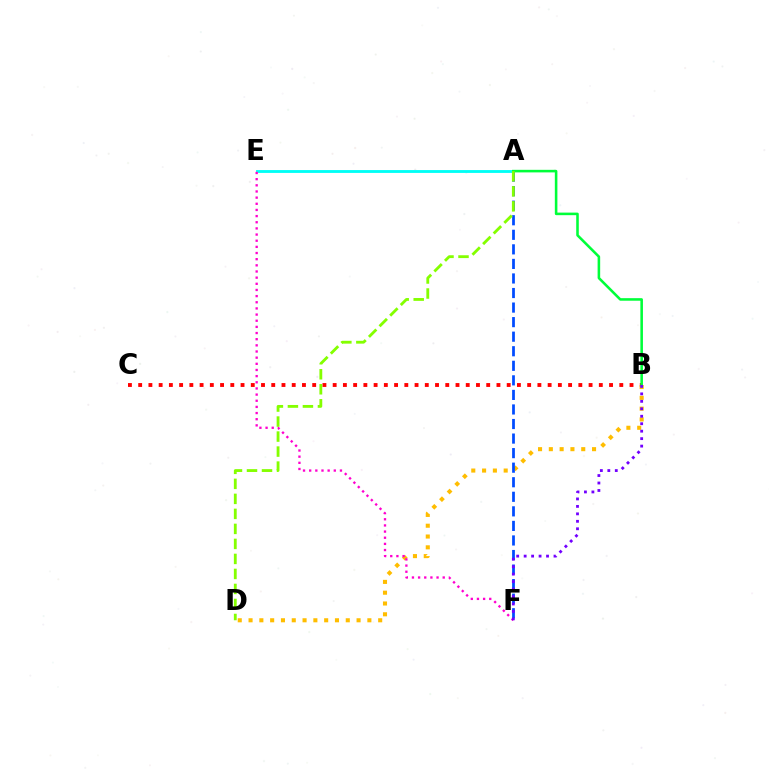{('B', 'C'): [{'color': '#ff0000', 'line_style': 'dotted', 'thickness': 2.78}], ('A', 'E'): [{'color': '#00fff6', 'line_style': 'solid', 'thickness': 2.05}], ('B', 'D'): [{'color': '#ffbd00', 'line_style': 'dotted', 'thickness': 2.93}], ('A', 'F'): [{'color': '#004bff', 'line_style': 'dashed', 'thickness': 1.98}], ('A', 'B'): [{'color': '#00ff39', 'line_style': 'solid', 'thickness': 1.85}], ('E', 'F'): [{'color': '#ff00cf', 'line_style': 'dotted', 'thickness': 1.67}], ('A', 'D'): [{'color': '#84ff00', 'line_style': 'dashed', 'thickness': 2.04}], ('B', 'F'): [{'color': '#7200ff', 'line_style': 'dotted', 'thickness': 2.03}]}